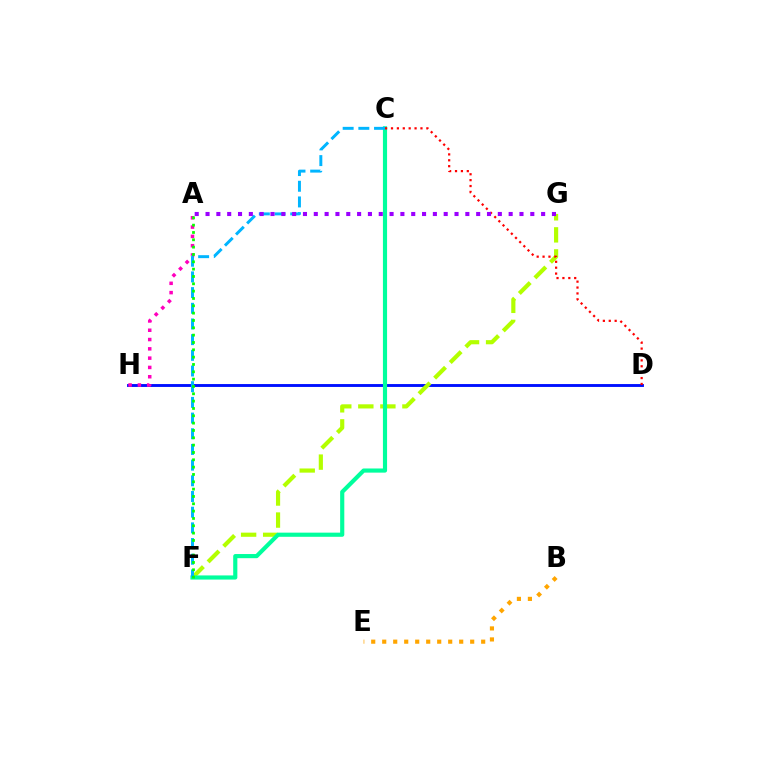{('B', 'E'): [{'color': '#ffa500', 'line_style': 'dotted', 'thickness': 2.99}], ('D', 'H'): [{'color': '#0010ff', 'line_style': 'solid', 'thickness': 2.07}], ('F', 'G'): [{'color': '#b3ff00', 'line_style': 'dashed', 'thickness': 3.0}], ('A', 'H'): [{'color': '#ff00bd', 'line_style': 'dotted', 'thickness': 2.53}], ('C', 'F'): [{'color': '#00ff9d', 'line_style': 'solid', 'thickness': 2.99}, {'color': '#00b5ff', 'line_style': 'dashed', 'thickness': 2.13}], ('C', 'D'): [{'color': '#ff0000', 'line_style': 'dotted', 'thickness': 1.6}], ('A', 'G'): [{'color': '#9b00ff', 'line_style': 'dotted', 'thickness': 2.94}], ('A', 'F'): [{'color': '#08ff00', 'line_style': 'dotted', 'thickness': 1.99}]}